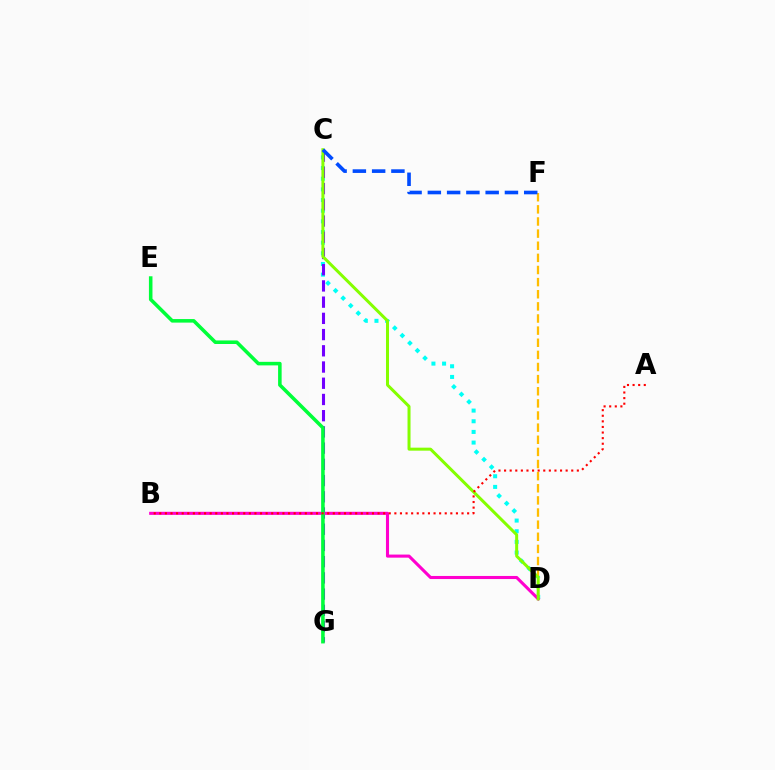{('C', 'D'): [{'color': '#00fff6', 'line_style': 'dotted', 'thickness': 2.9}, {'color': '#84ff00', 'line_style': 'solid', 'thickness': 2.16}], ('D', 'F'): [{'color': '#ffbd00', 'line_style': 'dashed', 'thickness': 1.65}], ('C', 'G'): [{'color': '#7200ff', 'line_style': 'dashed', 'thickness': 2.2}], ('B', 'D'): [{'color': '#ff00cf', 'line_style': 'solid', 'thickness': 2.22}], ('C', 'F'): [{'color': '#004bff', 'line_style': 'dashed', 'thickness': 2.62}], ('E', 'G'): [{'color': '#00ff39', 'line_style': 'solid', 'thickness': 2.56}], ('A', 'B'): [{'color': '#ff0000', 'line_style': 'dotted', 'thickness': 1.52}]}